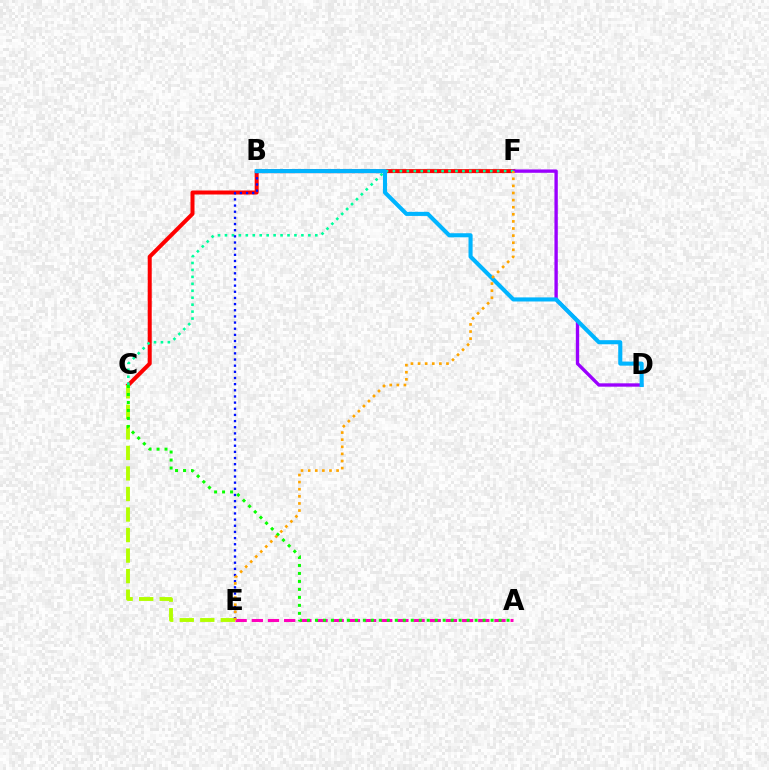{('C', 'F'): [{'color': '#ff0000', 'line_style': 'solid', 'thickness': 2.88}, {'color': '#00ff9d', 'line_style': 'dotted', 'thickness': 1.89}], ('C', 'E'): [{'color': '#b3ff00', 'line_style': 'dashed', 'thickness': 2.79}], ('D', 'F'): [{'color': '#9b00ff', 'line_style': 'solid', 'thickness': 2.41}], ('A', 'E'): [{'color': '#ff00bd', 'line_style': 'dashed', 'thickness': 2.2}], ('B', 'E'): [{'color': '#0010ff', 'line_style': 'dotted', 'thickness': 1.67}], ('B', 'D'): [{'color': '#00b5ff', 'line_style': 'solid', 'thickness': 2.95}], ('A', 'C'): [{'color': '#08ff00', 'line_style': 'dotted', 'thickness': 2.17}], ('E', 'F'): [{'color': '#ffa500', 'line_style': 'dotted', 'thickness': 1.93}]}